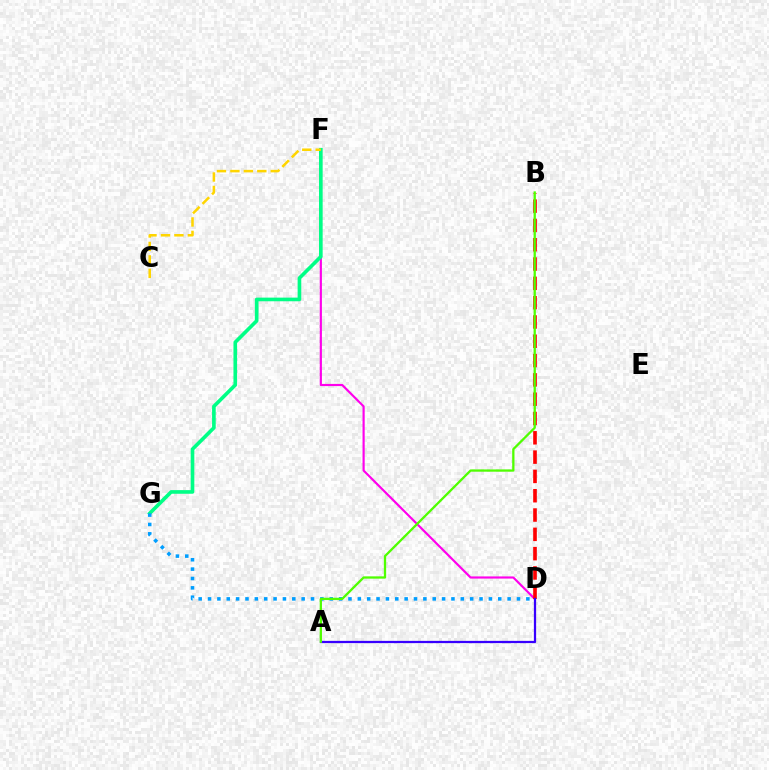{('D', 'F'): [{'color': '#ff00ed', 'line_style': 'solid', 'thickness': 1.56}], ('B', 'D'): [{'color': '#ff0000', 'line_style': 'dashed', 'thickness': 2.62}], ('A', 'D'): [{'color': '#3700ff', 'line_style': 'solid', 'thickness': 1.62}], ('F', 'G'): [{'color': '#00ff86', 'line_style': 'solid', 'thickness': 2.62}], ('D', 'G'): [{'color': '#009eff', 'line_style': 'dotted', 'thickness': 2.54}], ('A', 'B'): [{'color': '#4fff00', 'line_style': 'solid', 'thickness': 1.65}], ('C', 'F'): [{'color': '#ffd500', 'line_style': 'dashed', 'thickness': 1.83}]}